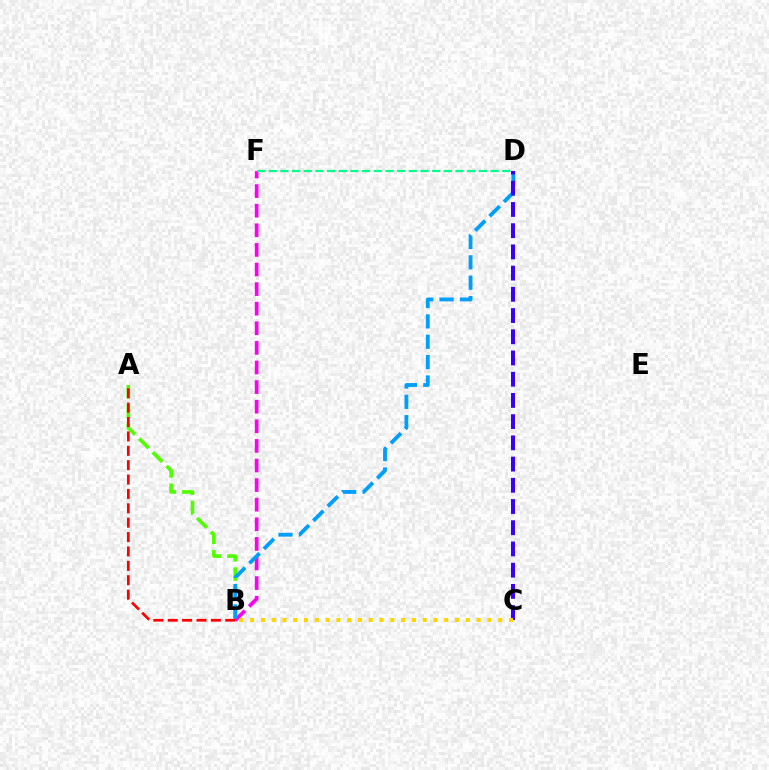{('A', 'B'): [{'color': '#4fff00', 'line_style': 'dashed', 'thickness': 2.63}, {'color': '#ff0000', 'line_style': 'dashed', 'thickness': 1.95}], ('B', 'F'): [{'color': '#ff00ed', 'line_style': 'dashed', 'thickness': 2.66}], ('B', 'D'): [{'color': '#009eff', 'line_style': 'dashed', 'thickness': 2.77}], ('D', 'F'): [{'color': '#00ff86', 'line_style': 'dashed', 'thickness': 1.59}], ('C', 'D'): [{'color': '#3700ff', 'line_style': 'dashed', 'thickness': 2.88}], ('B', 'C'): [{'color': '#ffd500', 'line_style': 'dotted', 'thickness': 2.93}]}